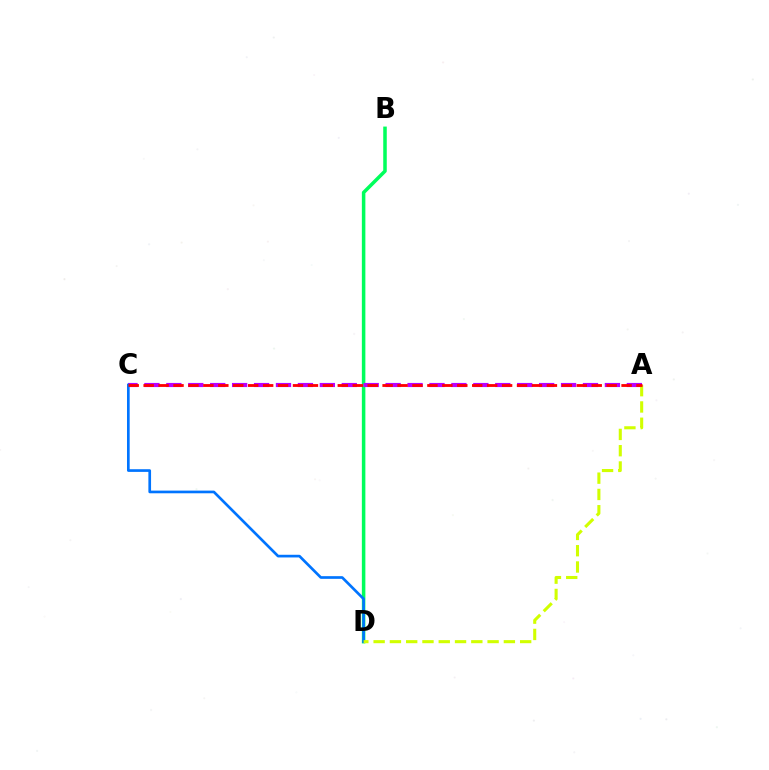{('B', 'D'): [{'color': '#00ff5c', 'line_style': 'solid', 'thickness': 2.54}], ('A', 'C'): [{'color': '#b900ff', 'line_style': 'dashed', 'thickness': 2.98}, {'color': '#ff0000', 'line_style': 'dashed', 'thickness': 2.03}], ('C', 'D'): [{'color': '#0074ff', 'line_style': 'solid', 'thickness': 1.93}], ('A', 'D'): [{'color': '#d1ff00', 'line_style': 'dashed', 'thickness': 2.21}]}